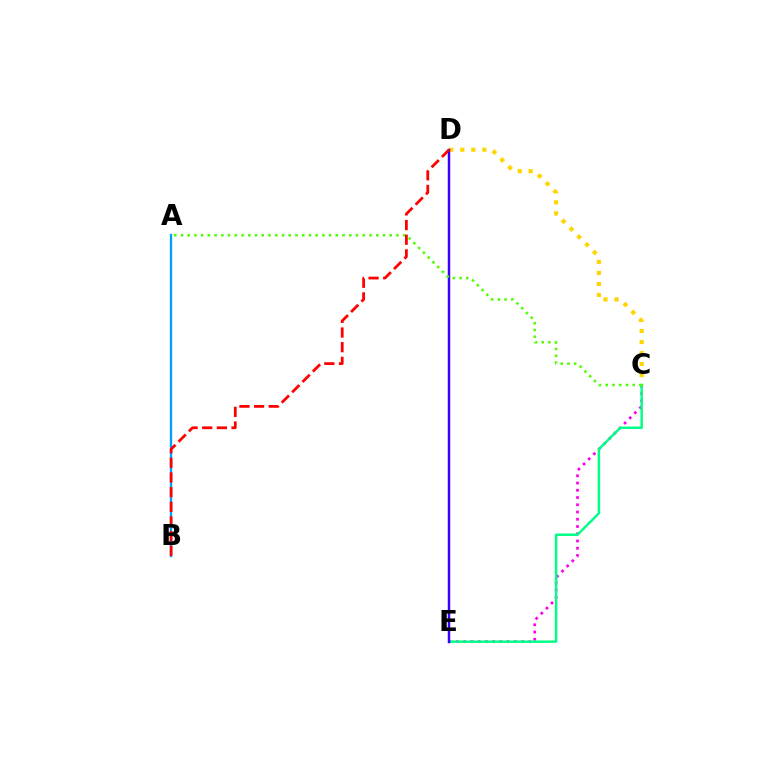{('C', 'E'): [{'color': '#ff00ed', 'line_style': 'dotted', 'thickness': 1.97}, {'color': '#00ff86', 'line_style': 'solid', 'thickness': 1.77}], ('C', 'D'): [{'color': '#ffd500', 'line_style': 'dotted', 'thickness': 3.0}], ('D', 'E'): [{'color': '#3700ff', 'line_style': 'solid', 'thickness': 1.78}], ('A', 'C'): [{'color': '#4fff00', 'line_style': 'dotted', 'thickness': 1.83}], ('A', 'B'): [{'color': '#009eff', 'line_style': 'solid', 'thickness': 1.66}], ('B', 'D'): [{'color': '#ff0000', 'line_style': 'dashed', 'thickness': 1.99}]}